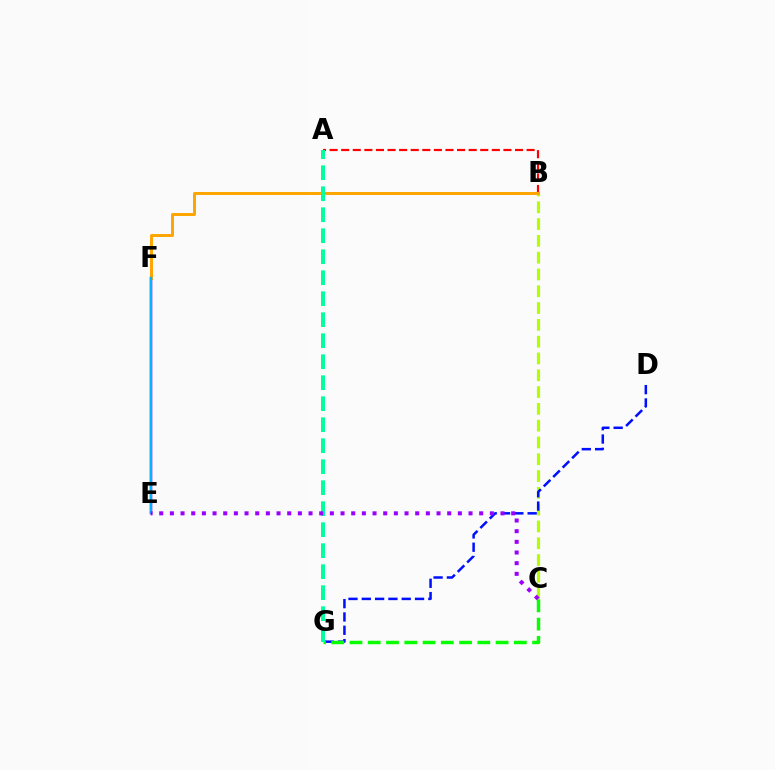{('E', 'F'): [{'color': '#ff00bd', 'line_style': 'solid', 'thickness': 1.8}, {'color': '#00b5ff', 'line_style': 'solid', 'thickness': 1.73}], ('A', 'B'): [{'color': '#ff0000', 'line_style': 'dashed', 'thickness': 1.57}], ('B', 'C'): [{'color': '#b3ff00', 'line_style': 'dashed', 'thickness': 2.28}], ('D', 'G'): [{'color': '#0010ff', 'line_style': 'dashed', 'thickness': 1.81}], ('B', 'F'): [{'color': '#ffa500', 'line_style': 'solid', 'thickness': 2.13}], ('C', 'G'): [{'color': '#08ff00', 'line_style': 'dashed', 'thickness': 2.48}], ('A', 'G'): [{'color': '#00ff9d', 'line_style': 'dashed', 'thickness': 2.85}], ('C', 'E'): [{'color': '#9b00ff', 'line_style': 'dotted', 'thickness': 2.9}]}